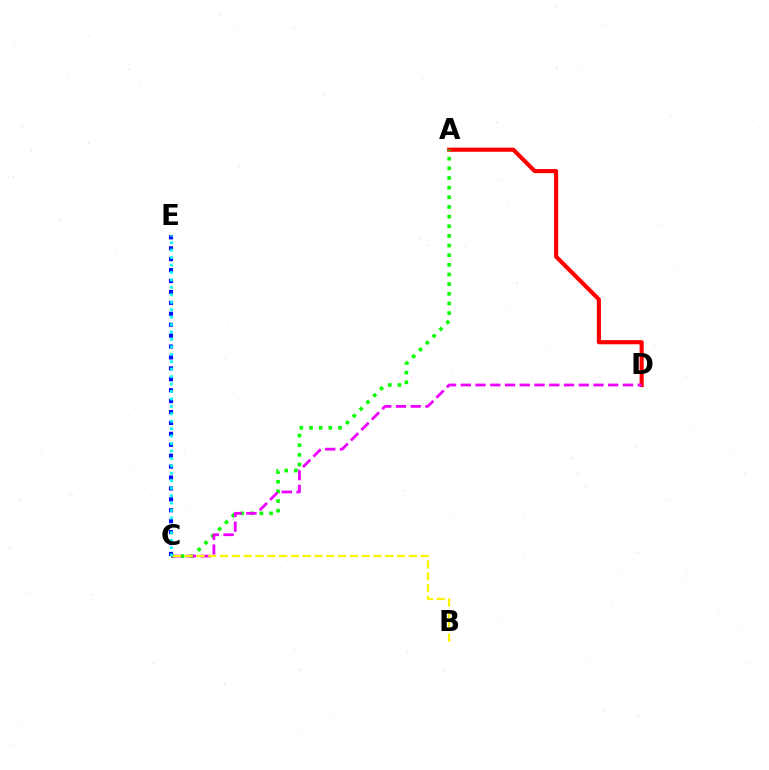{('A', 'D'): [{'color': '#ff0000', 'line_style': 'solid', 'thickness': 2.96}], ('A', 'C'): [{'color': '#08ff00', 'line_style': 'dotted', 'thickness': 2.62}], ('C', 'E'): [{'color': '#0010ff', 'line_style': 'dotted', 'thickness': 2.97}, {'color': '#00fff6', 'line_style': 'dotted', 'thickness': 2.02}], ('C', 'D'): [{'color': '#ee00ff', 'line_style': 'dashed', 'thickness': 2.0}], ('B', 'C'): [{'color': '#fcf500', 'line_style': 'dashed', 'thickness': 1.6}]}